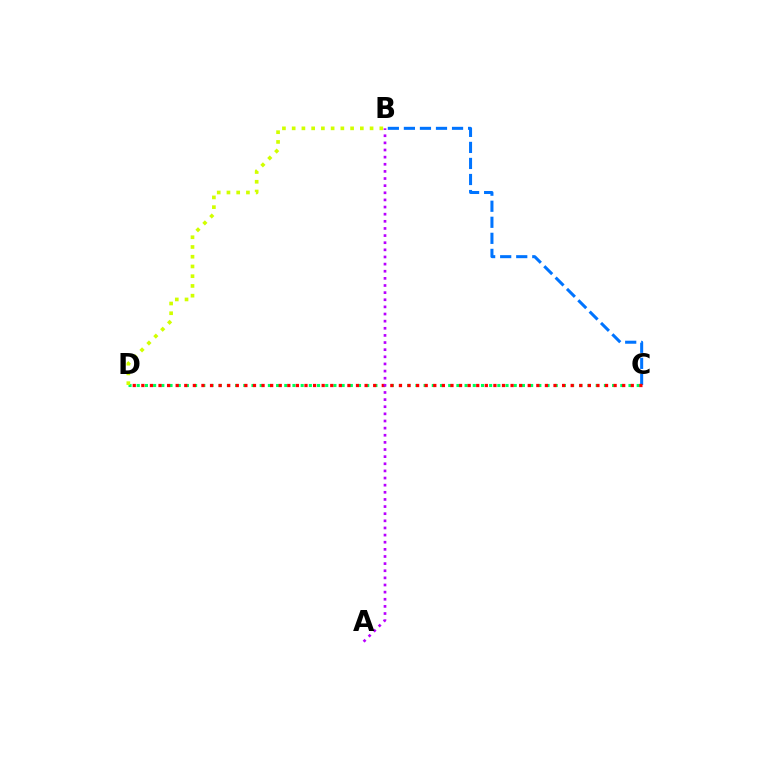{('C', 'D'): [{'color': '#00ff5c', 'line_style': 'dotted', 'thickness': 2.23}, {'color': '#ff0000', 'line_style': 'dotted', 'thickness': 2.33}], ('B', 'D'): [{'color': '#d1ff00', 'line_style': 'dotted', 'thickness': 2.65}], ('B', 'C'): [{'color': '#0074ff', 'line_style': 'dashed', 'thickness': 2.18}], ('A', 'B'): [{'color': '#b900ff', 'line_style': 'dotted', 'thickness': 1.94}]}